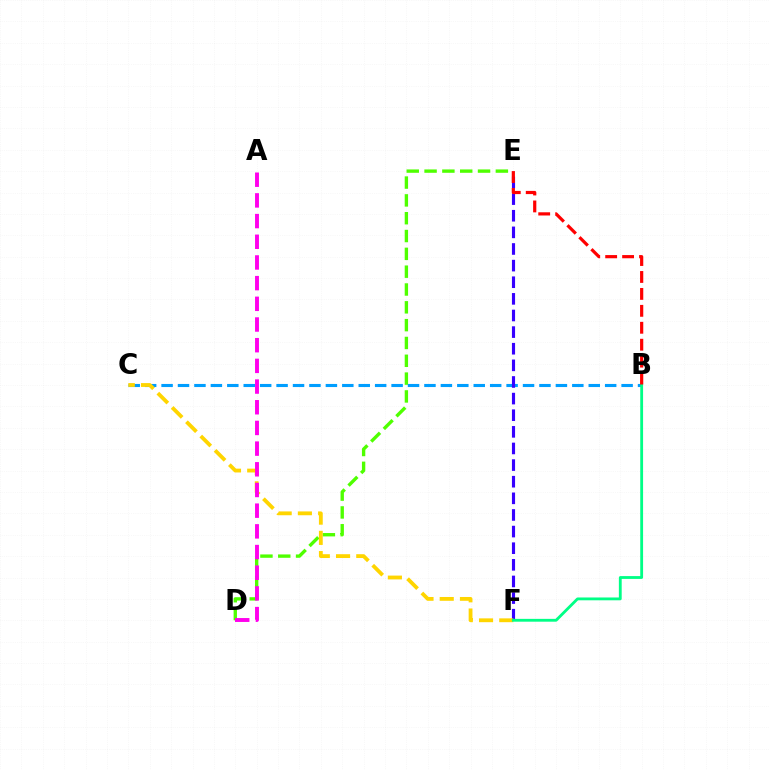{('D', 'E'): [{'color': '#4fff00', 'line_style': 'dashed', 'thickness': 2.42}], ('B', 'C'): [{'color': '#009eff', 'line_style': 'dashed', 'thickness': 2.23}], ('E', 'F'): [{'color': '#3700ff', 'line_style': 'dashed', 'thickness': 2.26}], ('C', 'F'): [{'color': '#ffd500', 'line_style': 'dashed', 'thickness': 2.75}], ('B', 'F'): [{'color': '#00ff86', 'line_style': 'solid', 'thickness': 2.03}], ('A', 'D'): [{'color': '#ff00ed', 'line_style': 'dashed', 'thickness': 2.81}], ('B', 'E'): [{'color': '#ff0000', 'line_style': 'dashed', 'thickness': 2.3}]}